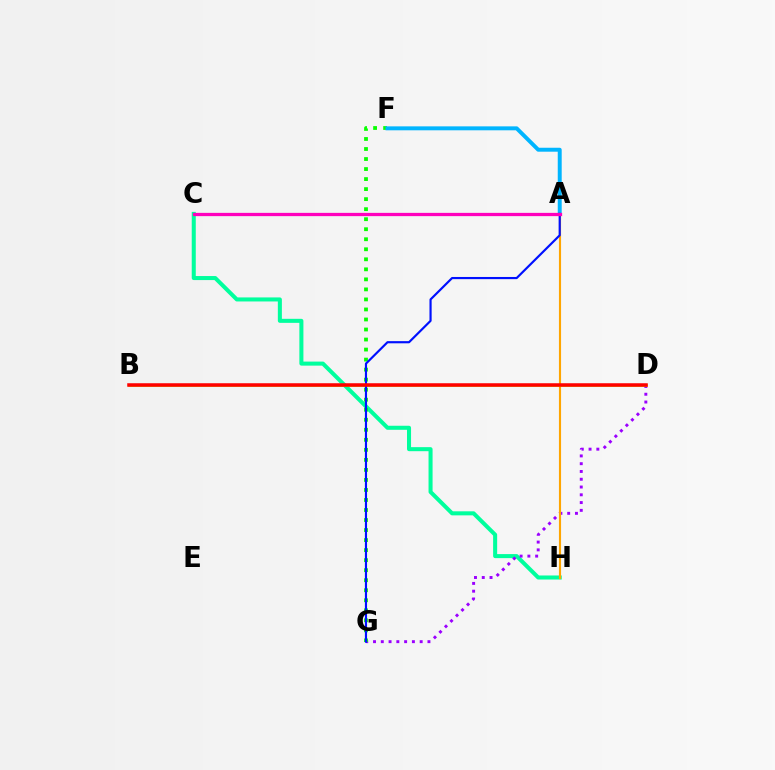{('C', 'H'): [{'color': '#00ff9d', 'line_style': 'solid', 'thickness': 2.91}], ('D', 'G'): [{'color': '#9b00ff', 'line_style': 'dotted', 'thickness': 2.11}], ('F', 'G'): [{'color': '#08ff00', 'line_style': 'dotted', 'thickness': 2.72}], ('A', 'F'): [{'color': '#00b5ff', 'line_style': 'solid', 'thickness': 2.84}], ('B', 'D'): [{'color': '#b3ff00', 'line_style': 'solid', 'thickness': 1.9}, {'color': '#ff0000', 'line_style': 'solid', 'thickness': 2.54}], ('A', 'H'): [{'color': '#ffa500', 'line_style': 'solid', 'thickness': 1.53}], ('A', 'G'): [{'color': '#0010ff', 'line_style': 'solid', 'thickness': 1.56}], ('A', 'C'): [{'color': '#ff00bd', 'line_style': 'solid', 'thickness': 2.35}]}